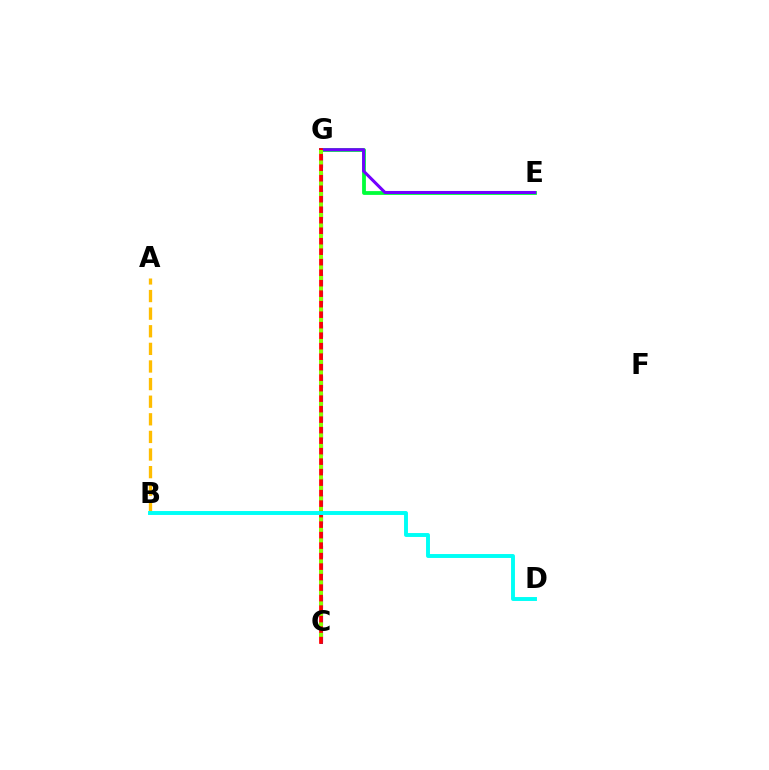{('A', 'B'): [{'color': '#ffbd00', 'line_style': 'dashed', 'thickness': 2.39}], ('C', 'G'): [{'color': '#ff00cf', 'line_style': 'dashed', 'thickness': 2.3}, {'color': '#004bff', 'line_style': 'solid', 'thickness': 2.17}, {'color': '#ff0000', 'line_style': 'solid', 'thickness': 2.68}, {'color': '#84ff00', 'line_style': 'dotted', 'thickness': 2.85}], ('E', 'G'): [{'color': '#00ff39', 'line_style': 'solid', 'thickness': 2.73}, {'color': '#7200ff', 'line_style': 'solid', 'thickness': 2.2}], ('B', 'D'): [{'color': '#00fff6', 'line_style': 'solid', 'thickness': 2.82}]}